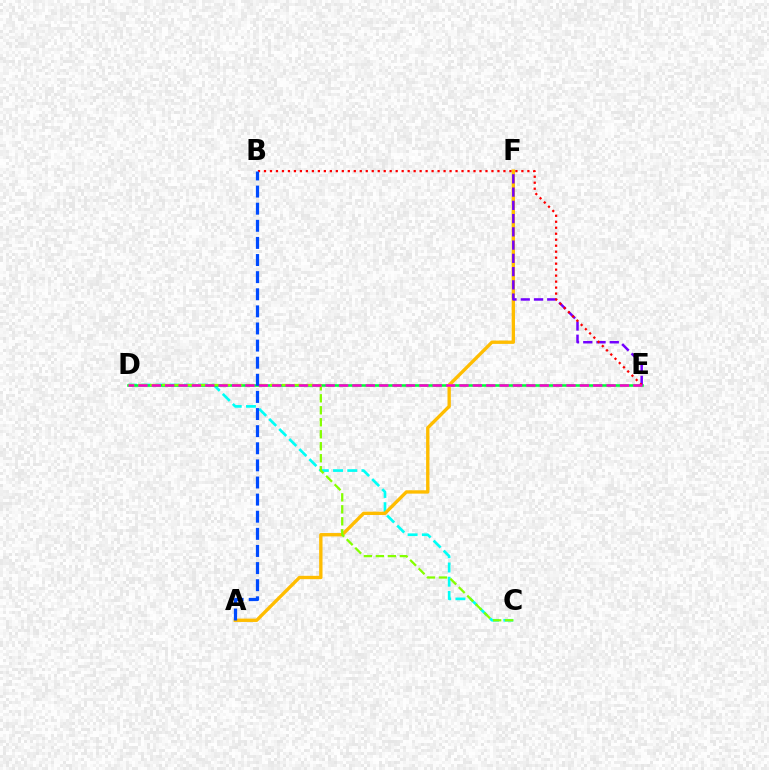{('C', 'D'): [{'color': '#00fff6', 'line_style': 'dashed', 'thickness': 1.93}, {'color': '#84ff00', 'line_style': 'dashed', 'thickness': 1.63}], ('D', 'E'): [{'color': '#00ff39', 'line_style': 'solid', 'thickness': 1.86}, {'color': '#ff00cf', 'line_style': 'dashed', 'thickness': 1.82}], ('A', 'F'): [{'color': '#ffbd00', 'line_style': 'solid', 'thickness': 2.41}], ('E', 'F'): [{'color': '#7200ff', 'line_style': 'dashed', 'thickness': 1.8}], ('B', 'E'): [{'color': '#ff0000', 'line_style': 'dotted', 'thickness': 1.63}], ('A', 'B'): [{'color': '#004bff', 'line_style': 'dashed', 'thickness': 2.32}]}